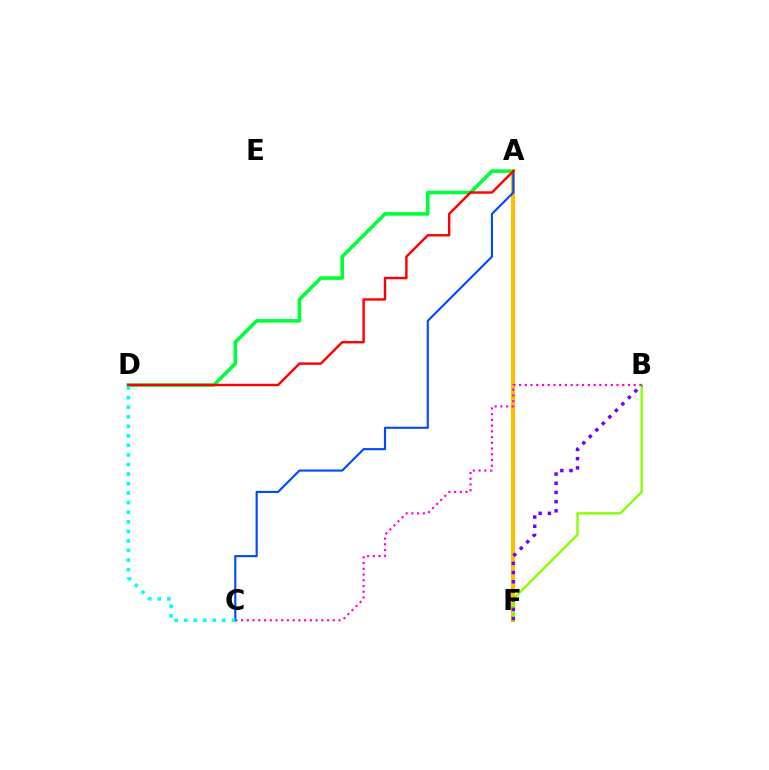{('A', 'D'): [{'color': '#00ff39', 'line_style': 'solid', 'thickness': 2.58}, {'color': '#ff0000', 'line_style': 'solid', 'thickness': 1.73}], ('A', 'F'): [{'color': '#ffbd00', 'line_style': 'solid', 'thickness': 2.95}], ('B', 'C'): [{'color': '#ff00cf', 'line_style': 'dotted', 'thickness': 1.56}], ('A', 'C'): [{'color': '#004bff', 'line_style': 'solid', 'thickness': 1.54}], ('B', 'F'): [{'color': '#84ff00', 'line_style': 'solid', 'thickness': 1.69}, {'color': '#7200ff', 'line_style': 'dotted', 'thickness': 2.5}], ('C', 'D'): [{'color': '#00fff6', 'line_style': 'dotted', 'thickness': 2.6}]}